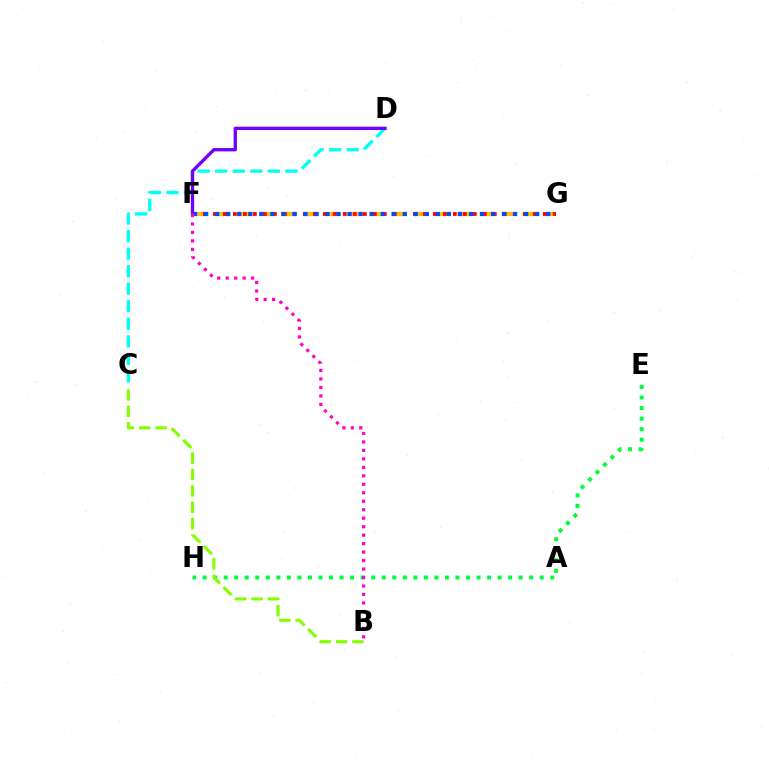{('F', 'G'): [{'color': '#ffbd00', 'line_style': 'dashed', 'thickness': 2.99}, {'color': '#ff0000', 'line_style': 'dotted', 'thickness': 2.72}, {'color': '#004bff', 'line_style': 'dotted', 'thickness': 3.0}], ('C', 'D'): [{'color': '#00fff6', 'line_style': 'dashed', 'thickness': 2.38}], ('E', 'H'): [{'color': '#00ff39', 'line_style': 'dotted', 'thickness': 2.86}], ('B', 'C'): [{'color': '#84ff00', 'line_style': 'dashed', 'thickness': 2.23}], ('D', 'F'): [{'color': '#7200ff', 'line_style': 'solid', 'thickness': 2.39}], ('B', 'F'): [{'color': '#ff00cf', 'line_style': 'dotted', 'thickness': 2.3}]}